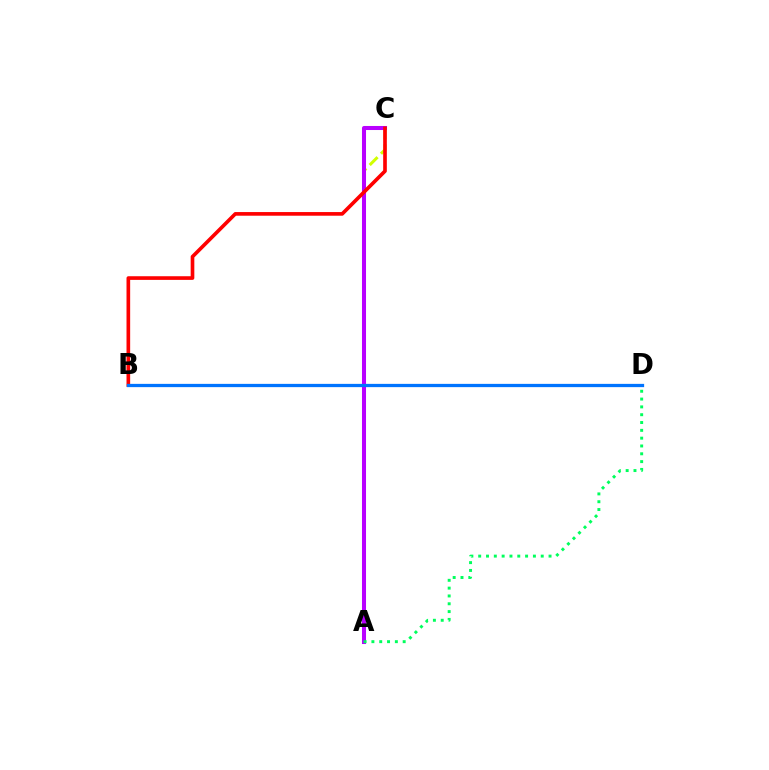{('A', 'C'): [{'color': '#d1ff00', 'line_style': 'dashed', 'thickness': 2.17}, {'color': '#b900ff', 'line_style': 'solid', 'thickness': 2.92}], ('A', 'D'): [{'color': '#00ff5c', 'line_style': 'dotted', 'thickness': 2.12}], ('B', 'C'): [{'color': '#ff0000', 'line_style': 'solid', 'thickness': 2.63}], ('B', 'D'): [{'color': '#0074ff', 'line_style': 'solid', 'thickness': 2.35}]}